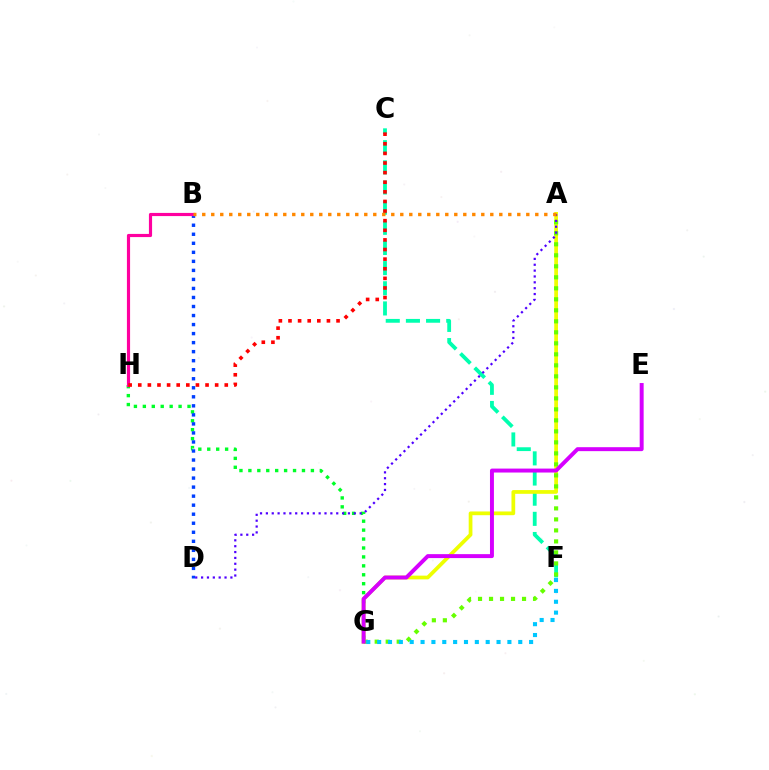{('C', 'F'): [{'color': '#00ffaf', 'line_style': 'dashed', 'thickness': 2.74}], ('A', 'G'): [{'color': '#eeff00', 'line_style': 'solid', 'thickness': 2.69}, {'color': '#66ff00', 'line_style': 'dotted', 'thickness': 2.99}], ('G', 'H'): [{'color': '#00ff27', 'line_style': 'dotted', 'thickness': 2.43}], ('B', 'D'): [{'color': '#003fff', 'line_style': 'dotted', 'thickness': 2.45}], ('B', 'H'): [{'color': '#ff00a0', 'line_style': 'solid', 'thickness': 2.28}], ('E', 'G'): [{'color': '#d600ff', 'line_style': 'solid', 'thickness': 2.84}], ('C', 'H'): [{'color': '#ff0000', 'line_style': 'dotted', 'thickness': 2.61}], ('A', 'D'): [{'color': '#4f00ff', 'line_style': 'dotted', 'thickness': 1.59}], ('A', 'B'): [{'color': '#ff8800', 'line_style': 'dotted', 'thickness': 2.45}], ('F', 'G'): [{'color': '#00c7ff', 'line_style': 'dotted', 'thickness': 2.95}]}